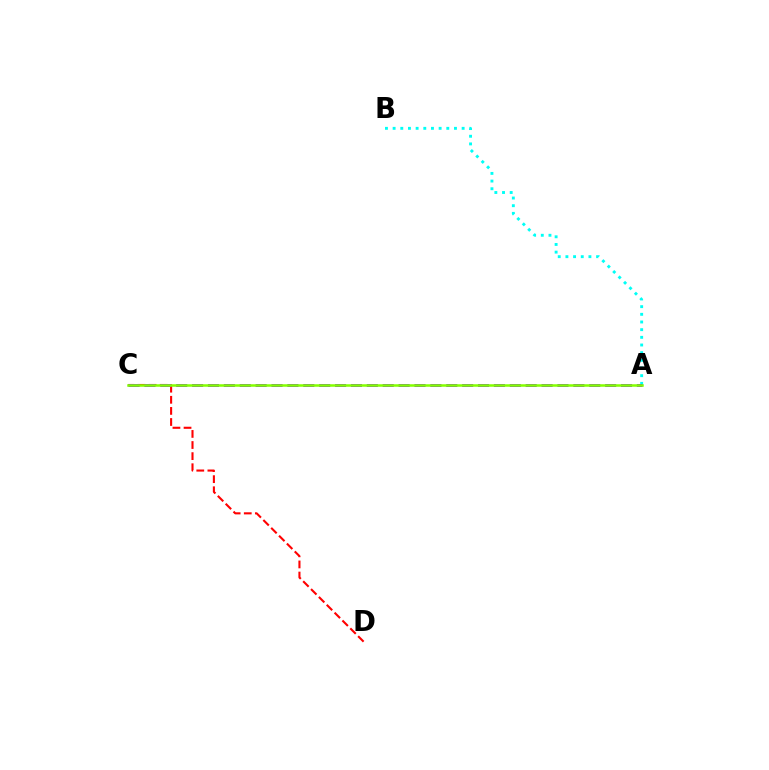{('C', 'D'): [{'color': '#ff0000', 'line_style': 'dashed', 'thickness': 1.51}], ('A', 'B'): [{'color': '#00fff6', 'line_style': 'dotted', 'thickness': 2.08}], ('A', 'C'): [{'color': '#7200ff', 'line_style': 'dashed', 'thickness': 2.16}, {'color': '#84ff00', 'line_style': 'solid', 'thickness': 1.81}]}